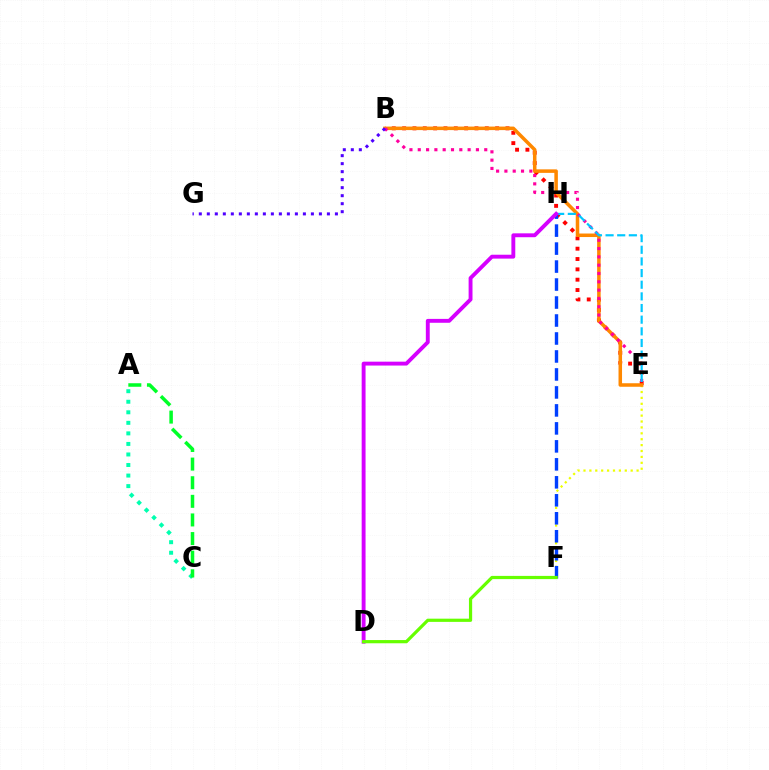{('B', 'E'): [{'color': '#ff0000', 'line_style': 'dotted', 'thickness': 2.81}, {'color': '#ff8800', 'line_style': 'solid', 'thickness': 2.53}, {'color': '#ff00a0', 'line_style': 'dotted', 'thickness': 2.26}], ('E', 'F'): [{'color': '#eeff00', 'line_style': 'dotted', 'thickness': 1.6}], ('A', 'C'): [{'color': '#00ffaf', 'line_style': 'dotted', 'thickness': 2.86}, {'color': '#00ff27', 'line_style': 'dashed', 'thickness': 2.53}], ('E', 'H'): [{'color': '#00c7ff', 'line_style': 'dashed', 'thickness': 1.58}], ('F', 'H'): [{'color': '#003fff', 'line_style': 'dashed', 'thickness': 2.44}], ('D', 'H'): [{'color': '#d600ff', 'line_style': 'solid', 'thickness': 2.8}], ('B', 'G'): [{'color': '#4f00ff', 'line_style': 'dotted', 'thickness': 2.18}], ('D', 'F'): [{'color': '#66ff00', 'line_style': 'solid', 'thickness': 2.31}]}